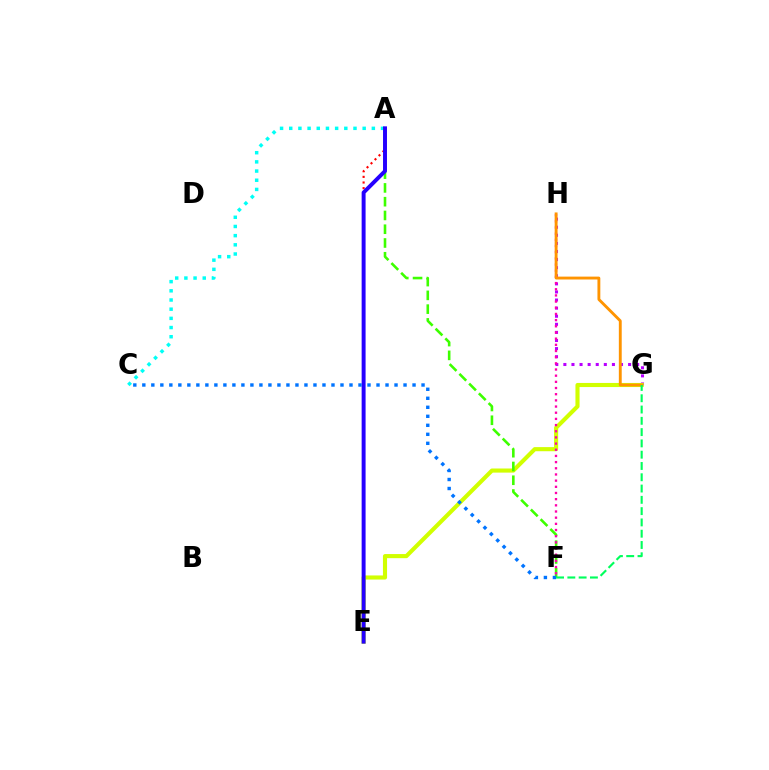{('G', 'H'): [{'color': '#b900ff', 'line_style': 'dotted', 'thickness': 2.2}, {'color': '#ff9400', 'line_style': 'solid', 'thickness': 2.07}], ('E', 'G'): [{'color': '#d1ff00', 'line_style': 'solid', 'thickness': 2.96}], ('A', 'C'): [{'color': '#00fff6', 'line_style': 'dotted', 'thickness': 2.49}], ('A', 'F'): [{'color': '#3dff00', 'line_style': 'dashed', 'thickness': 1.87}], ('F', 'H'): [{'color': '#ff00ac', 'line_style': 'dotted', 'thickness': 1.68}], ('A', 'E'): [{'color': '#ff0000', 'line_style': 'dotted', 'thickness': 1.53}, {'color': '#2500ff', 'line_style': 'solid', 'thickness': 2.84}], ('F', 'G'): [{'color': '#00ff5c', 'line_style': 'dashed', 'thickness': 1.53}], ('C', 'F'): [{'color': '#0074ff', 'line_style': 'dotted', 'thickness': 2.45}]}